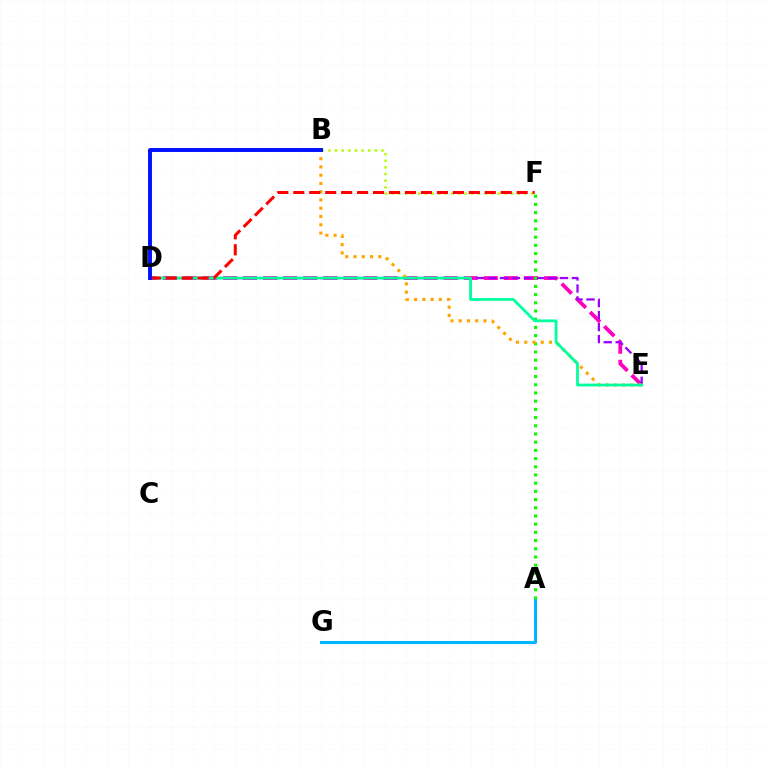{('D', 'E'): [{'color': '#ff00bd', 'line_style': 'dashed', 'thickness': 2.73}, {'color': '#9b00ff', 'line_style': 'dashed', 'thickness': 1.63}, {'color': '#00ff9d', 'line_style': 'solid', 'thickness': 2.0}], ('A', 'G'): [{'color': '#00b5ff', 'line_style': 'solid', 'thickness': 2.17}], ('A', 'F'): [{'color': '#08ff00', 'line_style': 'dotted', 'thickness': 2.23}], ('B', 'E'): [{'color': '#ffa500', 'line_style': 'dotted', 'thickness': 2.24}], ('B', 'F'): [{'color': '#b3ff00', 'line_style': 'dotted', 'thickness': 1.8}], ('D', 'F'): [{'color': '#ff0000', 'line_style': 'dashed', 'thickness': 2.17}], ('B', 'D'): [{'color': '#0010ff', 'line_style': 'solid', 'thickness': 2.81}]}